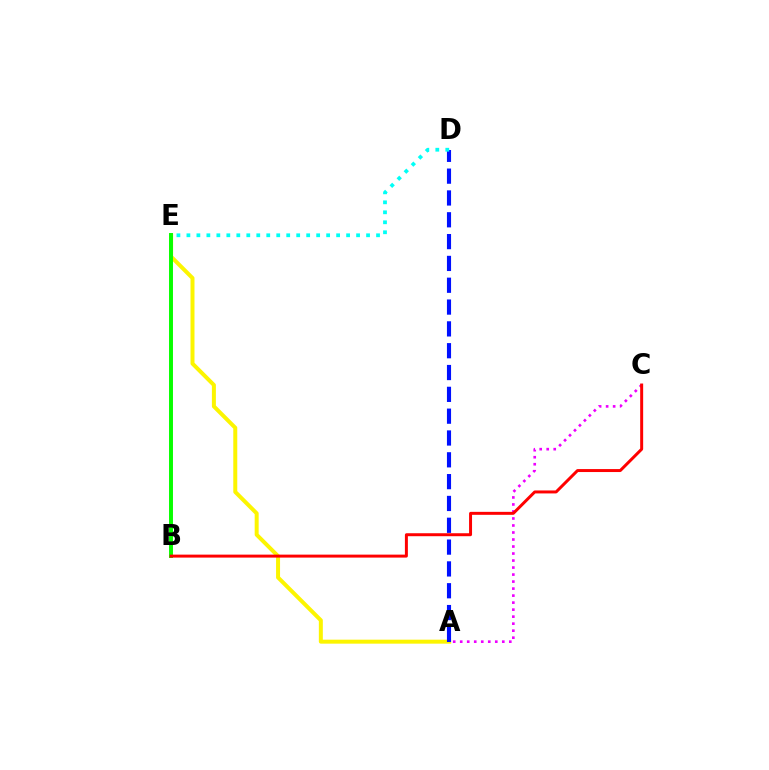{('A', 'E'): [{'color': '#fcf500', 'line_style': 'solid', 'thickness': 2.87}], ('B', 'E'): [{'color': '#08ff00', 'line_style': 'solid', 'thickness': 2.84}], ('A', 'D'): [{'color': '#0010ff', 'line_style': 'dashed', 'thickness': 2.96}], ('A', 'C'): [{'color': '#ee00ff', 'line_style': 'dotted', 'thickness': 1.91}], ('D', 'E'): [{'color': '#00fff6', 'line_style': 'dotted', 'thickness': 2.71}], ('B', 'C'): [{'color': '#ff0000', 'line_style': 'solid', 'thickness': 2.14}]}